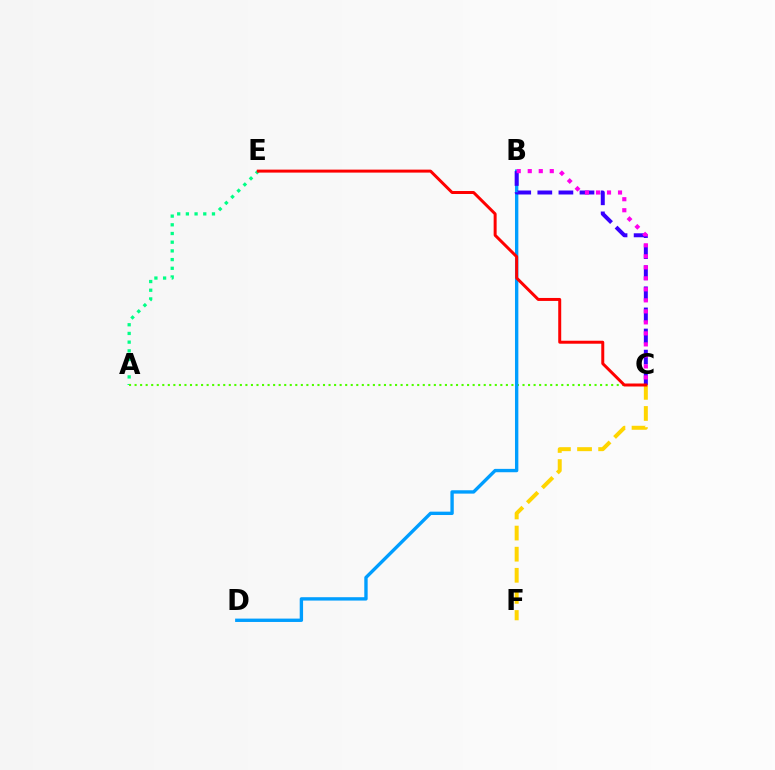{('A', 'E'): [{'color': '#00ff86', 'line_style': 'dotted', 'thickness': 2.36}], ('A', 'C'): [{'color': '#4fff00', 'line_style': 'dotted', 'thickness': 1.51}], ('B', 'D'): [{'color': '#009eff', 'line_style': 'solid', 'thickness': 2.42}], ('B', 'C'): [{'color': '#3700ff', 'line_style': 'dashed', 'thickness': 2.86}, {'color': '#ff00ed', 'line_style': 'dotted', 'thickness': 2.99}], ('C', 'F'): [{'color': '#ffd500', 'line_style': 'dashed', 'thickness': 2.87}], ('C', 'E'): [{'color': '#ff0000', 'line_style': 'solid', 'thickness': 2.14}]}